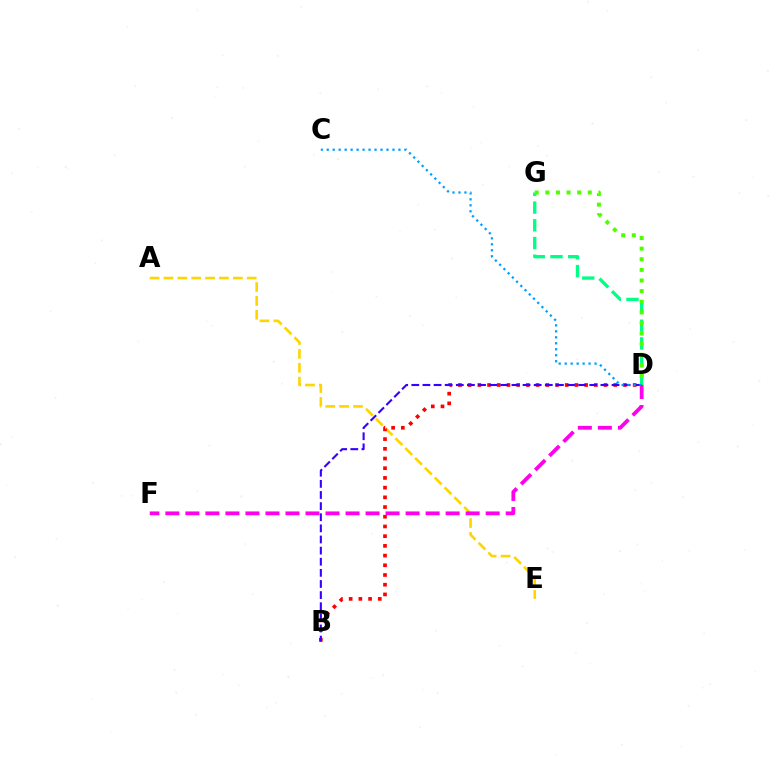{('D', 'G'): [{'color': '#00ff86', 'line_style': 'dashed', 'thickness': 2.41}, {'color': '#4fff00', 'line_style': 'dotted', 'thickness': 2.88}], ('A', 'E'): [{'color': '#ffd500', 'line_style': 'dashed', 'thickness': 1.89}], ('B', 'D'): [{'color': '#ff0000', 'line_style': 'dotted', 'thickness': 2.64}, {'color': '#3700ff', 'line_style': 'dashed', 'thickness': 1.51}], ('C', 'D'): [{'color': '#009eff', 'line_style': 'dotted', 'thickness': 1.62}], ('D', 'F'): [{'color': '#ff00ed', 'line_style': 'dashed', 'thickness': 2.72}]}